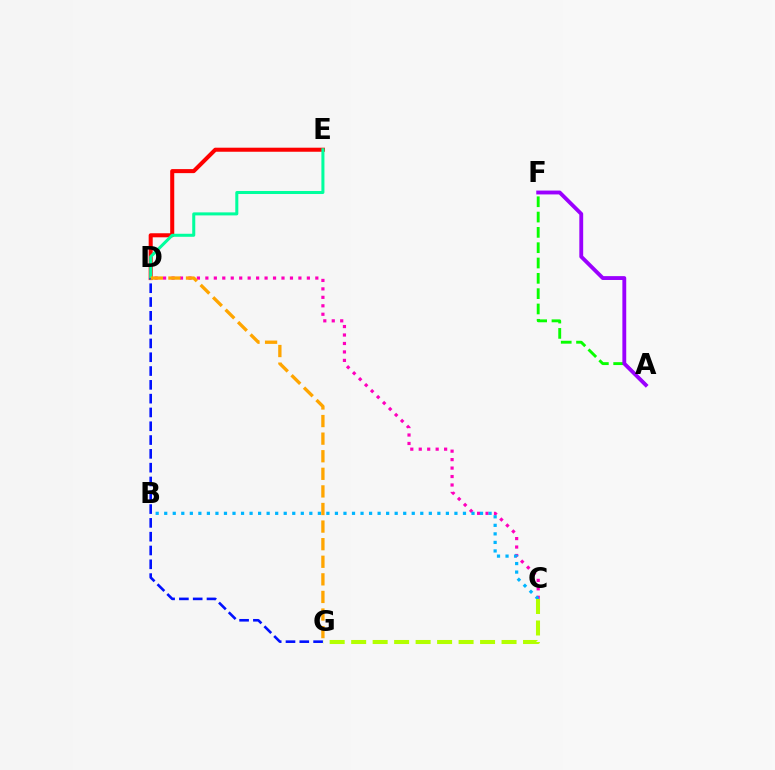{('D', 'E'): [{'color': '#ff0000', 'line_style': 'solid', 'thickness': 2.91}, {'color': '#00ff9d', 'line_style': 'solid', 'thickness': 2.18}], ('A', 'F'): [{'color': '#08ff00', 'line_style': 'dashed', 'thickness': 2.08}, {'color': '#9b00ff', 'line_style': 'solid', 'thickness': 2.77}], ('C', 'D'): [{'color': '#ff00bd', 'line_style': 'dotted', 'thickness': 2.3}], ('D', 'G'): [{'color': '#0010ff', 'line_style': 'dashed', 'thickness': 1.88}, {'color': '#ffa500', 'line_style': 'dashed', 'thickness': 2.39}], ('B', 'C'): [{'color': '#00b5ff', 'line_style': 'dotted', 'thickness': 2.32}], ('C', 'G'): [{'color': '#b3ff00', 'line_style': 'dashed', 'thickness': 2.92}]}